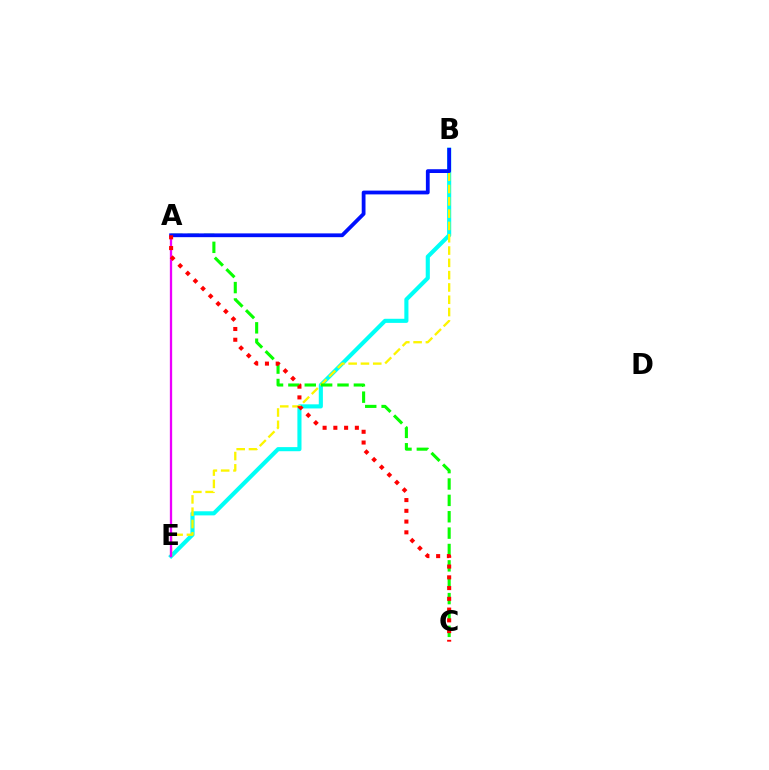{('B', 'E'): [{'color': '#00fff6', 'line_style': 'solid', 'thickness': 2.96}, {'color': '#fcf500', 'line_style': 'dashed', 'thickness': 1.67}], ('A', 'C'): [{'color': '#08ff00', 'line_style': 'dashed', 'thickness': 2.22}, {'color': '#ff0000', 'line_style': 'dotted', 'thickness': 2.92}], ('A', 'E'): [{'color': '#ee00ff', 'line_style': 'solid', 'thickness': 1.66}], ('A', 'B'): [{'color': '#0010ff', 'line_style': 'solid', 'thickness': 2.72}]}